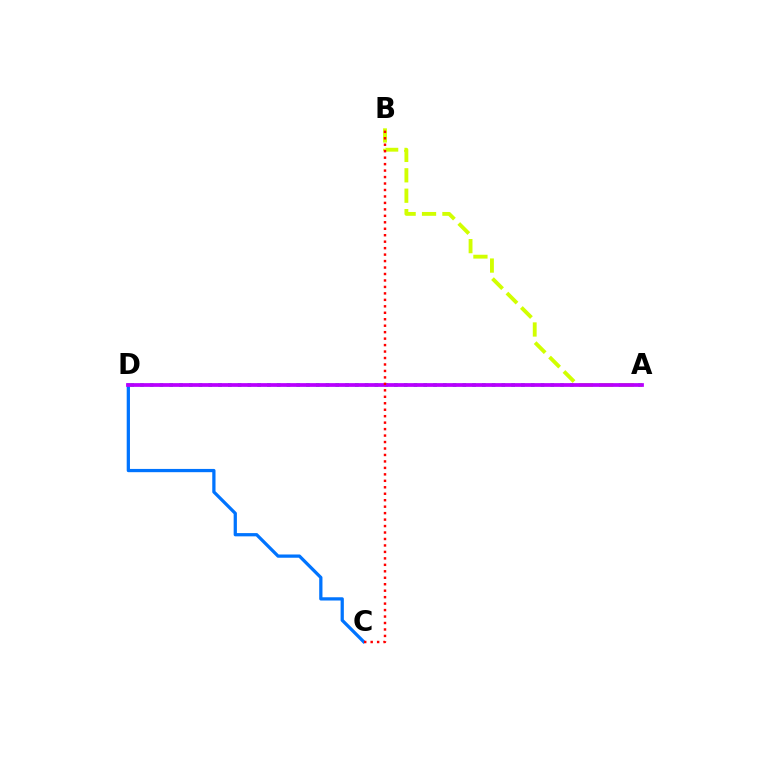{('A', 'D'): [{'color': '#00ff5c', 'line_style': 'dotted', 'thickness': 2.65}, {'color': '#b900ff', 'line_style': 'solid', 'thickness': 2.7}], ('A', 'B'): [{'color': '#d1ff00', 'line_style': 'dashed', 'thickness': 2.77}], ('C', 'D'): [{'color': '#0074ff', 'line_style': 'solid', 'thickness': 2.34}], ('B', 'C'): [{'color': '#ff0000', 'line_style': 'dotted', 'thickness': 1.76}]}